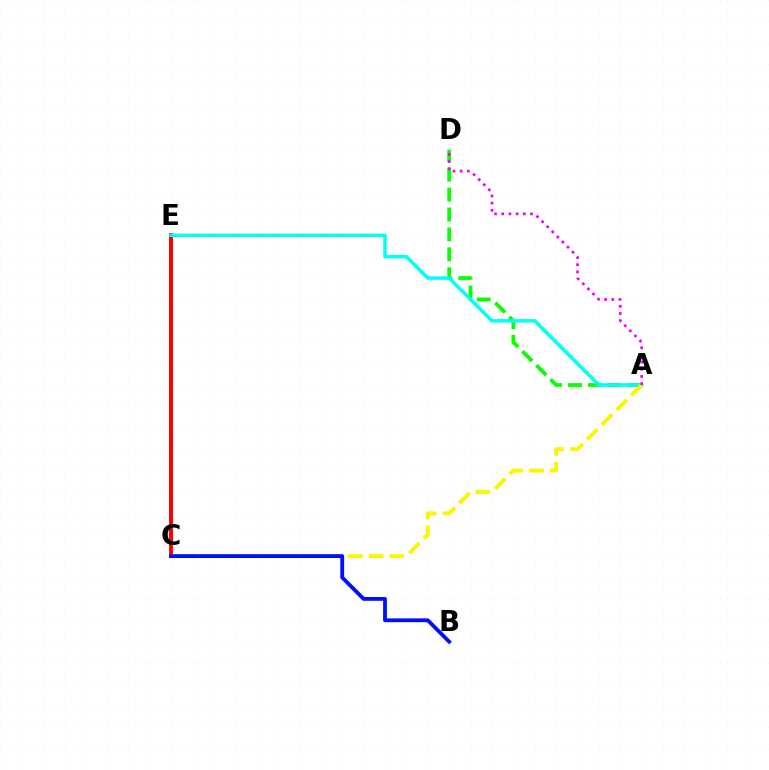{('C', 'E'): [{'color': '#ff0000', 'line_style': 'solid', 'thickness': 2.84}], ('A', 'D'): [{'color': '#08ff00', 'line_style': 'dashed', 'thickness': 2.7}, {'color': '#ee00ff', 'line_style': 'dotted', 'thickness': 1.95}], ('A', 'E'): [{'color': '#00fff6', 'line_style': 'solid', 'thickness': 2.53}], ('A', 'C'): [{'color': '#fcf500', 'line_style': 'dashed', 'thickness': 2.83}], ('B', 'C'): [{'color': '#0010ff', 'line_style': 'solid', 'thickness': 2.75}]}